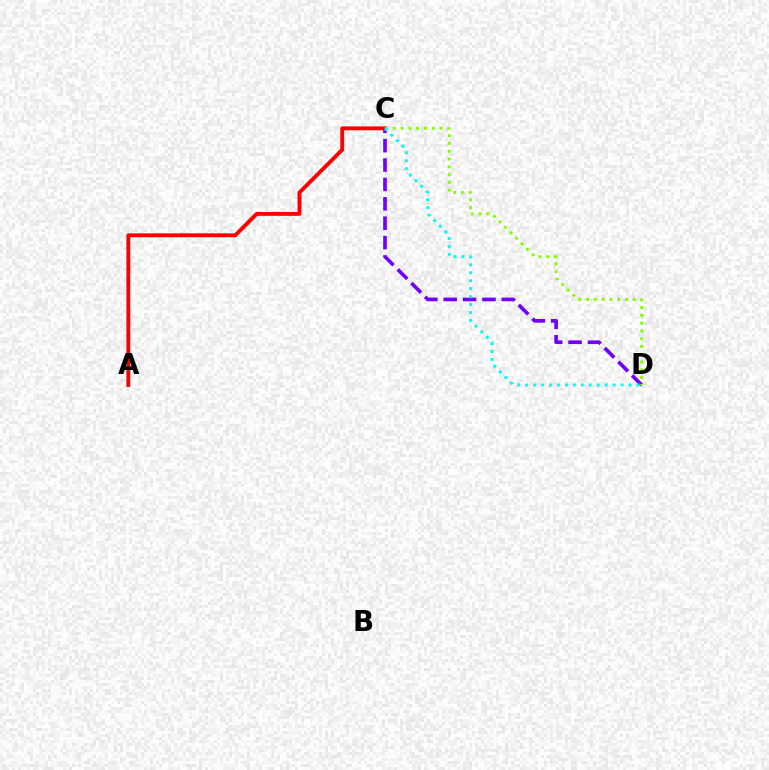{('A', 'C'): [{'color': '#ff0000', 'line_style': 'solid', 'thickness': 2.78}], ('C', 'D'): [{'color': '#7200ff', 'line_style': 'dashed', 'thickness': 2.63}, {'color': '#84ff00', 'line_style': 'dotted', 'thickness': 2.11}, {'color': '#00fff6', 'line_style': 'dotted', 'thickness': 2.16}]}